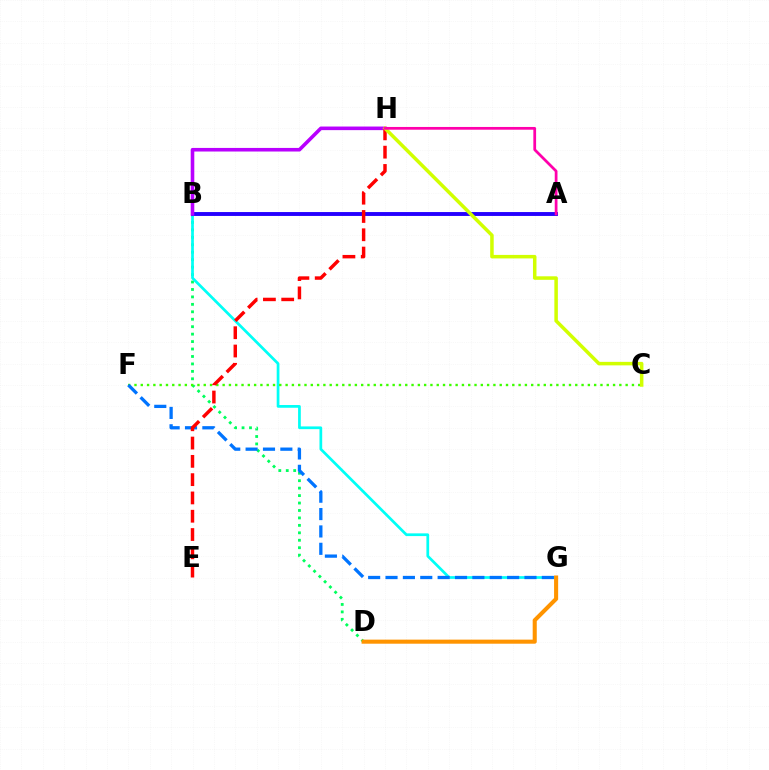{('B', 'D'): [{'color': '#00ff5c', 'line_style': 'dotted', 'thickness': 2.02}], ('B', 'G'): [{'color': '#00fff6', 'line_style': 'solid', 'thickness': 1.97}], ('A', 'B'): [{'color': '#2500ff', 'line_style': 'solid', 'thickness': 2.8}], ('D', 'G'): [{'color': '#ff9400', 'line_style': 'solid', 'thickness': 2.93}], ('C', 'F'): [{'color': '#3dff00', 'line_style': 'dotted', 'thickness': 1.71}], ('B', 'H'): [{'color': '#b900ff', 'line_style': 'solid', 'thickness': 2.59}], ('F', 'G'): [{'color': '#0074ff', 'line_style': 'dashed', 'thickness': 2.36}], ('E', 'H'): [{'color': '#ff0000', 'line_style': 'dashed', 'thickness': 2.49}], ('C', 'H'): [{'color': '#d1ff00', 'line_style': 'solid', 'thickness': 2.53}], ('A', 'H'): [{'color': '#ff00ac', 'line_style': 'solid', 'thickness': 1.98}]}